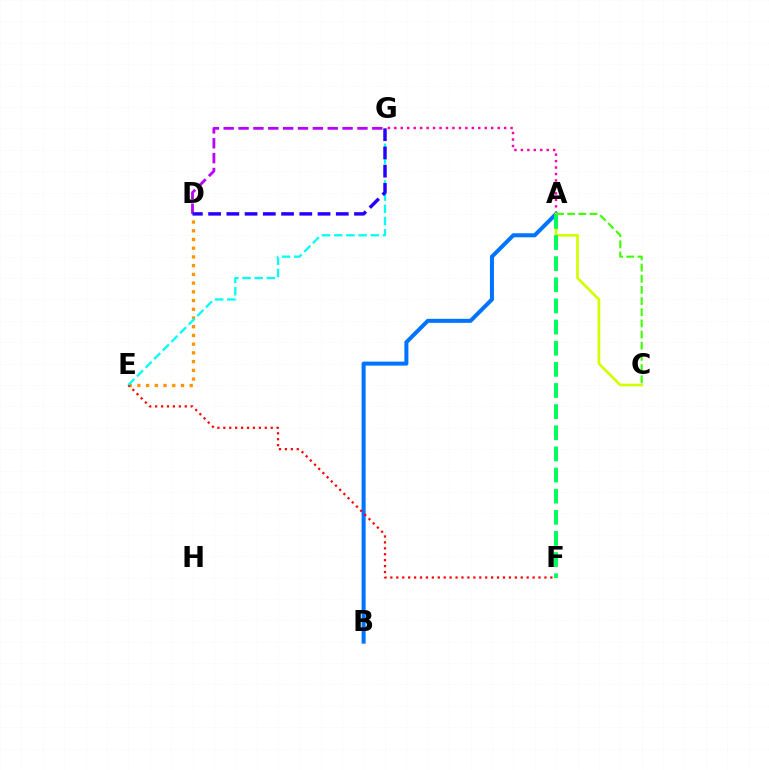{('A', 'G'): [{'color': '#ff00ac', 'line_style': 'dotted', 'thickness': 1.76}], ('A', 'B'): [{'color': '#0074ff', 'line_style': 'solid', 'thickness': 2.9}], ('D', 'E'): [{'color': '#ff9400', 'line_style': 'dotted', 'thickness': 2.37}], ('E', 'F'): [{'color': '#ff0000', 'line_style': 'dotted', 'thickness': 1.61}], ('A', 'C'): [{'color': '#d1ff00', 'line_style': 'solid', 'thickness': 1.93}, {'color': '#3dff00', 'line_style': 'dashed', 'thickness': 1.52}], ('E', 'G'): [{'color': '#00fff6', 'line_style': 'dashed', 'thickness': 1.66}], ('A', 'F'): [{'color': '#00ff5c', 'line_style': 'dashed', 'thickness': 2.87}], ('D', 'G'): [{'color': '#b900ff', 'line_style': 'dashed', 'thickness': 2.02}, {'color': '#2500ff', 'line_style': 'dashed', 'thickness': 2.48}]}